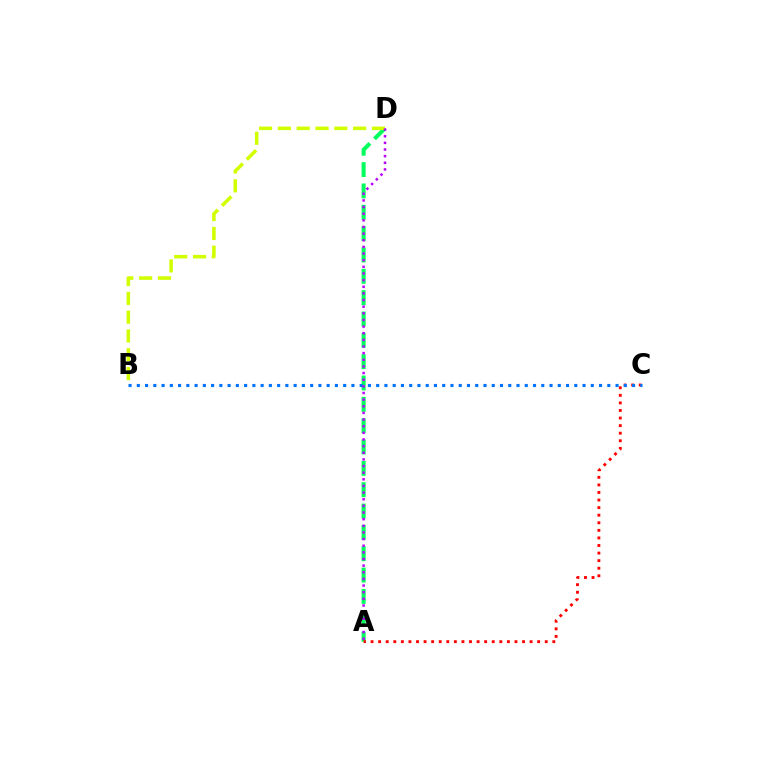{('A', 'D'): [{'color': '#00ff5c', 'line_style': 'dashed', 'thickness': 2.9}, {'color': '#b900ff', 'line_style': 'dotted', 'thickness': 1.8}], ('A', 'C'): [{'color': '#ff0000', 'line_style': 'dotted', 'thickness': 2.06}], ('B', 'D'): [{'color': '#d1ff00', 'line_style': 'dashed', 'thickness': 2.56}], ('B', 'C'): [{'color': '#0074ff', 'line_style': 'dotted', 'thickness': 2.24}]}